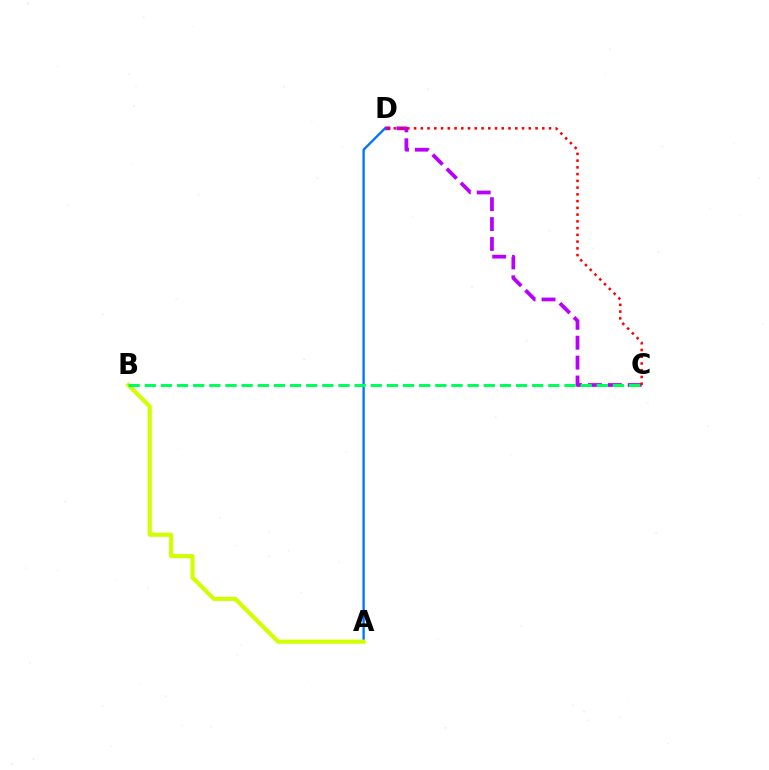{('C', 'D'): [{'color': '#b900ff', 'line_style': 'dashed', 'thickness': 2.7}, {'color': '#ff0000', 'line_style': 'dotted', 'thickness': 1.83}], ('A', 'D'): [{'color': '#0074ff', 'line_style': 'solid', 'thickness': 1.68}], ('A', 'B'): [{'color': '#d1ff00', 'line_style': 'solid', 'thickness': 2.98}], ('B', 'C'): [{'color': '#00ff5c', 'line_style': 'dashed', 'thickness': 2.19}]}